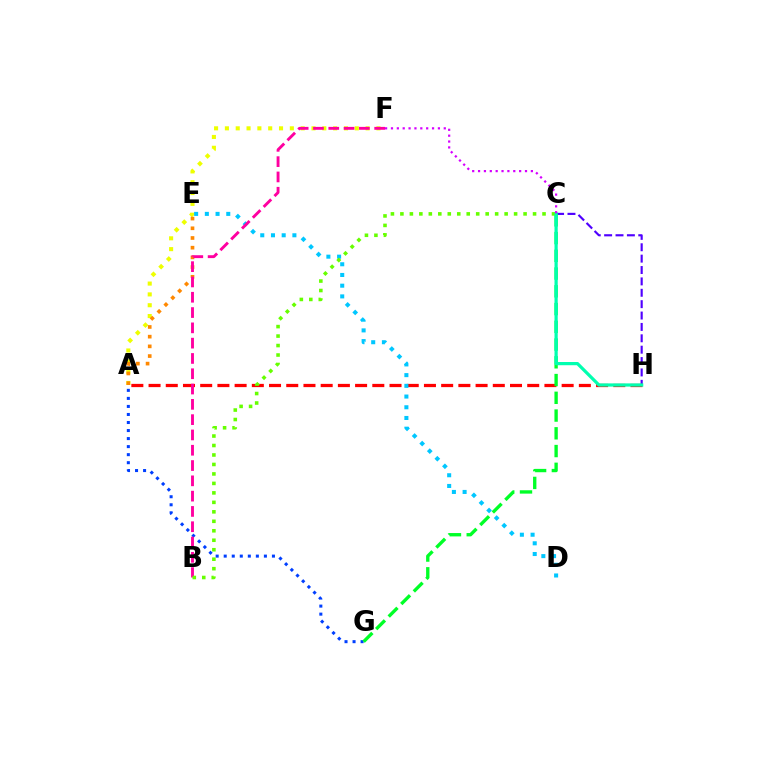{('C', 'H'): [{'color': '#4f00ff', 'line_style': 'dashed', 'thickness': 1.55}, {'color': '#00ffaf', 'line_style': 'solid', 'thickness': 2.32}], ('A', 'G'): [{'color': '#003fff', 'line_style': 'dotted', 'thickness': 2.18}], ('A', 'F'): [{'color': '#eeff00', 'line_style': 'dotted', 'thickness': 2.94}], ('A', 'H'): [{'color': '#ff0000', 'line_style': 'dashed', 'thickness': 2.34}], ('C', 'G'): [{'color': '#00ff27', 'line_style': 'dashed', 'thickness': 2.41}], ('D', 'E'): [{'color': '#00c7ff', 'line_style': 'dotted', 'thickness': 2.91}], ('A', 'E'): [{'color': '#ff8800', 'line_style': 'dotted', 'thickness': 2.64}], ('B', 'F'): [{'color': '#ff00a0', 'line_style': 'dashed', 'thickness': 2.08}], ('B', 'C'): [{'color': '#66ff00', 'line_style': 'dotted', 'thickness': 2.57}], ('C', 'F'): [{'color': '#d600ff', 'line_style': 'dotted', 'thickness': 1.59}]}